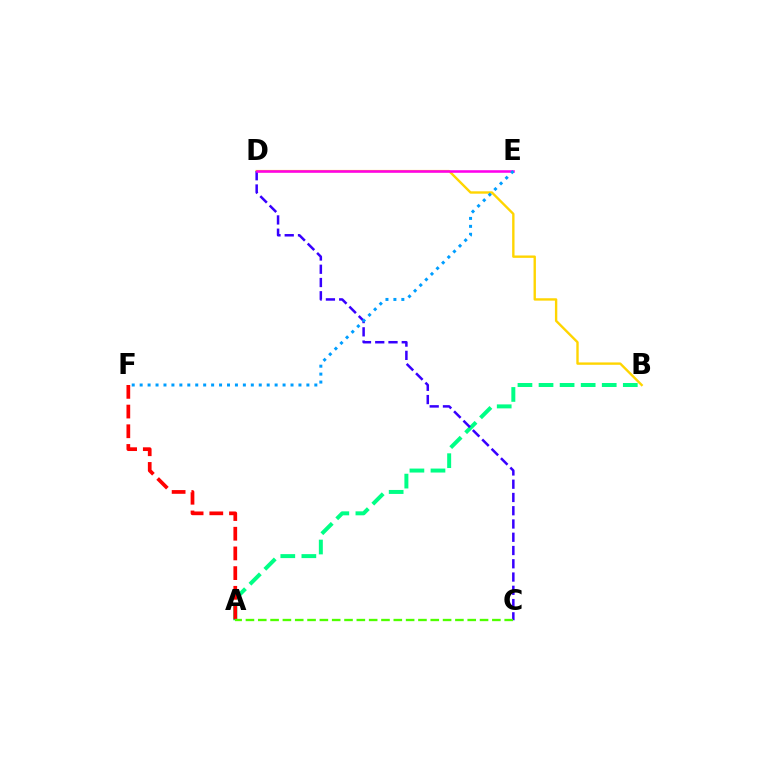{('B', 'D'): [{'color': '#ffd500', 'line_style': 'solid', 'thickness': 1.71}], ('A', 'B'): [{'color': '#00ff86', 'line_style': 'dashed', 'thickness': 2.86}], ('C', 'D'): [{'color': '#3700ff', 'line_style': 'dashed', 'thickness': 1.8}], ('D', 'E'): [{'color': '#ff00ed', 'line_style': 'solid', 'thickness': 1.84}], ('A', 'F'): [{'color': '#ff0000', 'line_style': 'dashed', 'thickness': 2.67}], ('E', 'F'): [{'color': '#009eff', 'line_style': 'dotted', 'thickness': 2.16}], ('A', 'C'): [{'color': '#4fff00', 'line_style': 'dashed', 'thickness': 1.67}]}